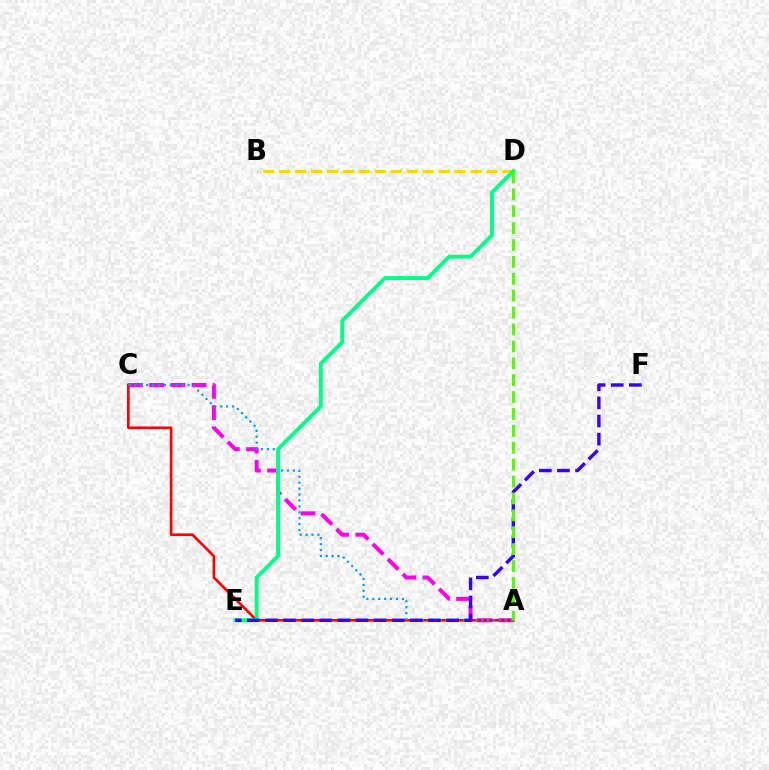{('A', 'C'): [{'color': '#ff00ed', 'line_style': 'dashed', 'thickness': 2.88}, {'color': '#ff0000', 'line_style': 'solid', 'thickness': 1.91}, {'color': '#009eff', 'line_style': 'dotted', 'thickness': 1.61}], ('B', 'D'): [{'color': '#ffd500', 'line_style': 'dashed', 'thickness': 2.17}], ('D', 'E'): [{'color': '#00ff86', 'line_style': 'solid', 'thickness': 2.81}], ('E', 'F'): [{'color': '#3700ff', 'line_style': 'dashed', 'thickness': 2.46}], ('A', 'D'): [{'color': '#4fff00', 'line_style': 'dashed', 'thickness': 2.3}]}